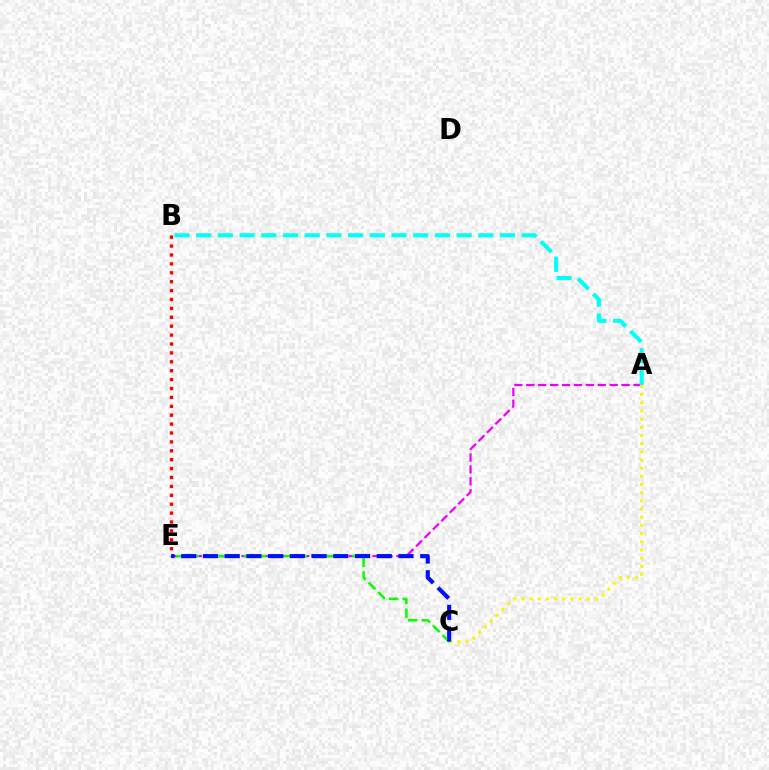{('B', 'E'): [{'color': '#ff0000', 'line_style': 'dotted', 'thickness': 2.42}], ('A', 'E'): [{'color': '#ee00ff', 'line_style': 'dashed', 'thickness': 1.62}], ('A', 'C'): [{'color': '#fcf500', 'line_style': 'dotted', 'thickness': 2.22}], ('C', 'E'): [{'color': '#08ff00', 'line_style': 'dashed', 'thickness': 1.83}, {'color': '#0010ff', 'line_style': 'dashed', 'thickness': 2.95}], ('A', 'B'): [{'color': '#00fff6', 'line_style': 'dashed', 'thickness': 2.95}]}